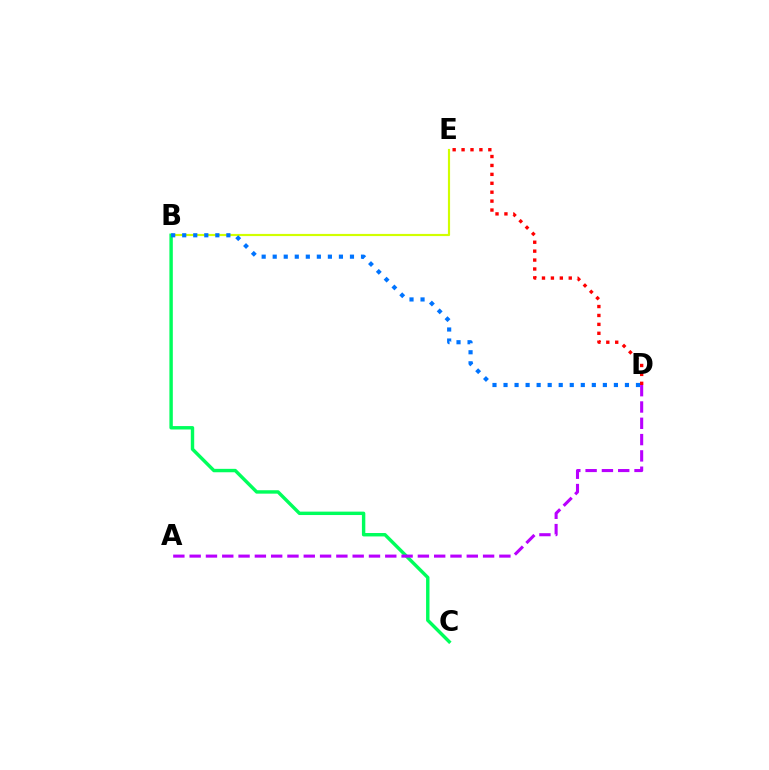{('D', 'E'): [{'color': '#ff0000', 'line_style': 'dotted', 'thickness': 2.42}], ('B', 'E'): [{'color': '#d1ff00', 'line_style': 'solid', 'thickness': 1.57}], ('B', 'C'): [{'color': '#00ff5c', 'line_style': 'solid', 'thickness': 2.46}], ('B', 'D'): [{'color': '#0074ff', 'line_style': 'dotted', 'thickness': 3.0}], ('A', 'D'): [{'color': '#b900ff', 'line_style': 'dashed', 'thickness': 2.21}]}